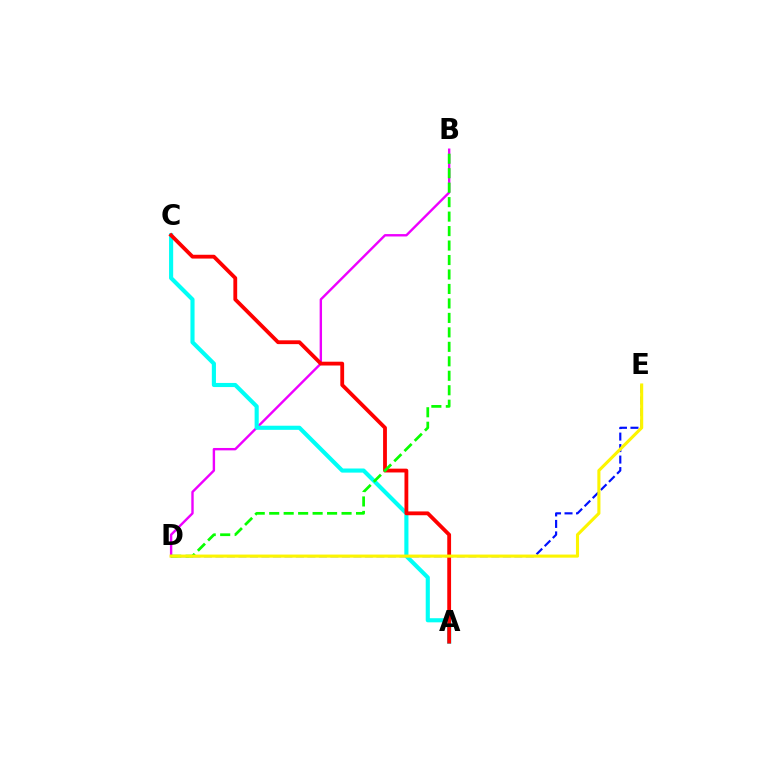{('B', 'D'): [{'color': '#ee00ff', 'line_style': 'solid', 'thickness': 1.72}, {'color': '#08ff00', 'line_style': 'dashed', 'thickness': 1.97}], ('D', 'E'): [{'color': '#0010ff', 'line_style': 'dashed', 'thickness': 1.56}, {'color': '#fcf500', 'line_style': 'solid', 'thickness': 2.22}], ('A', 'C'): [{'color': '#00fff6', 'line_style': 'solid', 'thickness': 2.97}, {'color': '#ff0000', 'line_style': 'solid', 'thickness': 2.74}]}